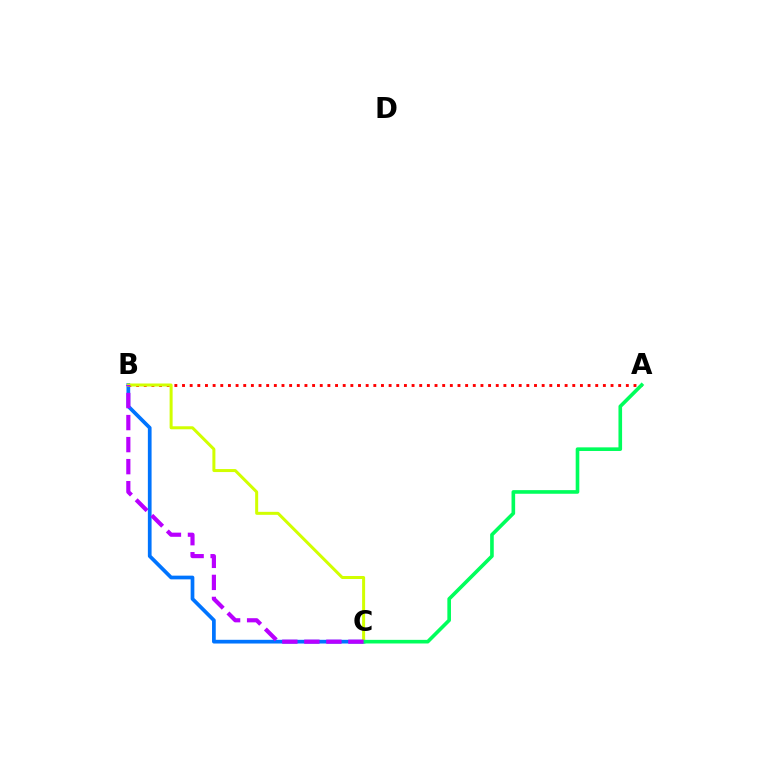{('B', 'C'): [{'color': '#0074ff', 'line_style': 'solid', 'thickness': 2.67}, {'color': '#d1ff00', 'line_style': 'solid', 'thickness': 2.16}, {'color': '#b900ff', 'line_style': 'dashed', 'thickness': 2.99}], ('A', 'B'): [{'color': '#ff0000', 'line_style': 'dotted', 'thickness': 2.08}], ('A', 'C'): [{'color': '#00ff5c', 'line_style': 'solid', 'thickness': 2.61}]}